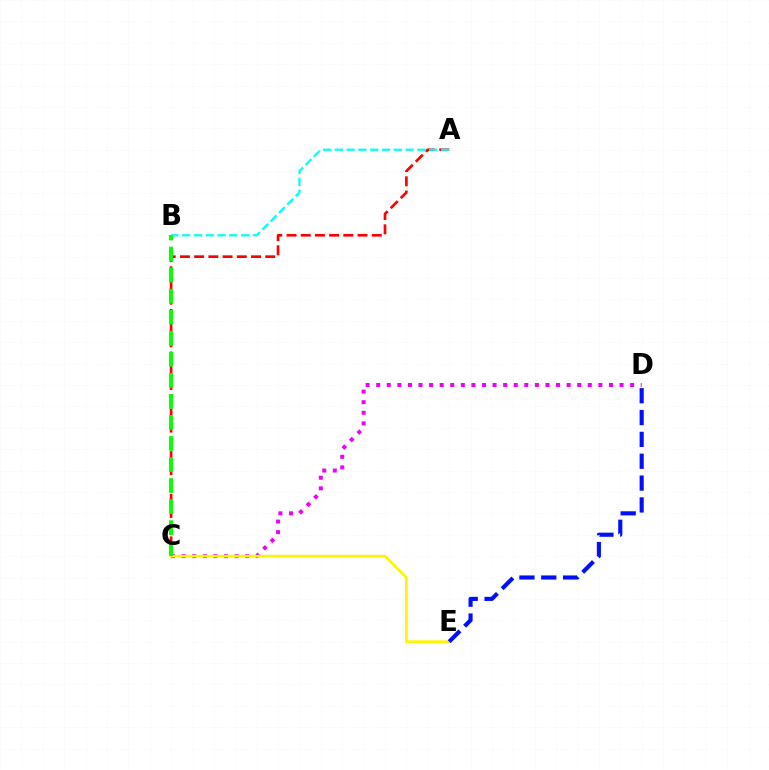{('A', 'C'): [{'color': '#ff0000', 'line_style': 'dashed', 'thickness': 1.93}], ('C', 'D'): [{'color': '#ee00ff', 'line_style': 'dotted', 'thickness': 2.87}], ('A', 'B'): [{'color': '#00fff6', 'line_style': 'dashed', 'thickness': 1.6}], ('C', 'E'): [{'color': '#fcf500', 'line_style': 'solid', 'thickness': 1.91}], ('D', 'E'): [{'color': '#0010ff', 'line_style': 'dashed', 'thickness': 2.97}], ('B', 'C'): [{'color': '#08ff00', 'line_style': 'dashed', 'thickness': 2.86}]}